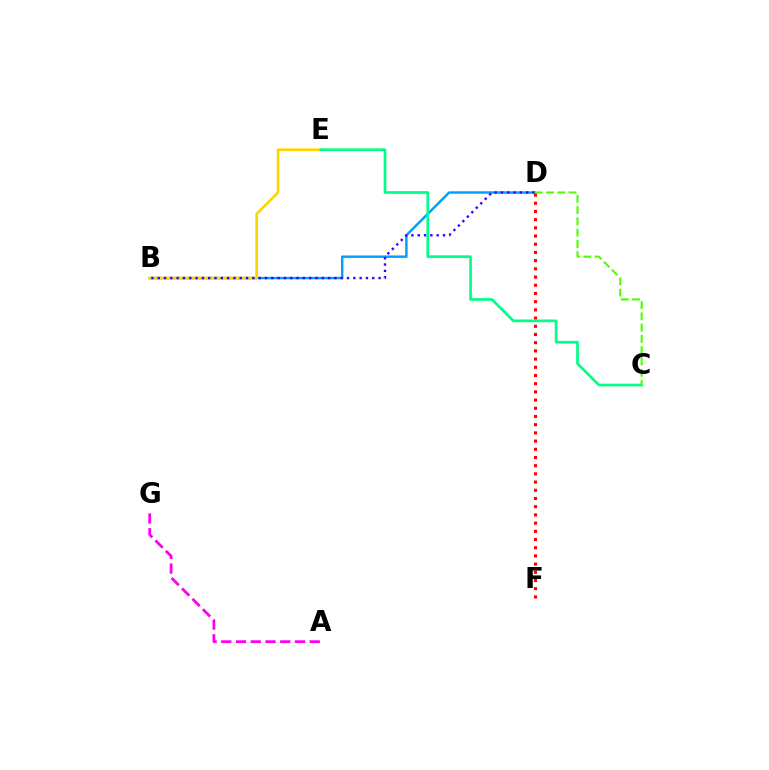{('A', 'G'): [{'color': '#ff00ed', 'line_style': 'dashed', 'thickness': 2.0}], ('B', 'D'): [{'color': '#009eff', 'line_style': 'solid', 'thickness': 1.74}, {'color': '#3700ff', 'line_style': 'dotted', 'thickness': 1.71}], ('B', 'E'): [{'color': '#ffd500', 'line_style': 'solid', 'thickness': 1.93}], ('D', 'F'): [{'color': '#ff0000', 'line_style': 'dotted', 'thickness': 2.23}], ('C', 'E'): [{'color': '#00ff86', 'line_style': 'solid', 'thickness': 1.94}], ('C', 'D'): [{'color': '#4fff00', 'line_style': 'dashed', 'thickness': 1.53}]}